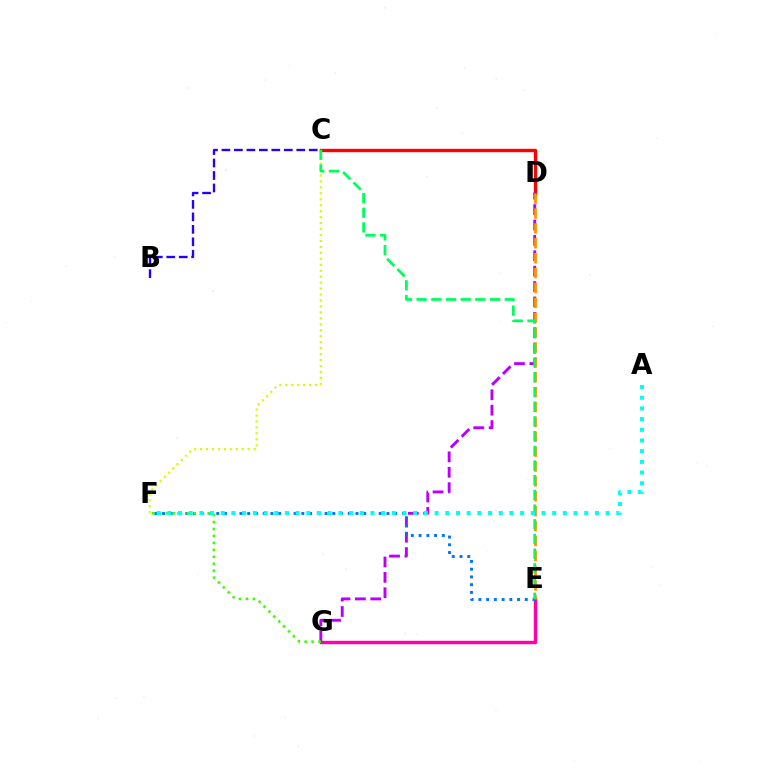{('B', 'C'): [{'color': '#2500ff', 'line_style': 'dashed', 'thickness': 1.69}], ('C', 'D'): [{'color': '#ff0000', 'line_style': 'solid', 'thickness': 2.43}], ('E', 'G'): [{'color': '#ff00ac', 'line_style': 'solid', 'thickness': 2.45}], ('D', 'G'): [{'color': '#b900ff', 'line_style': 'dashed', 'thickness': 2.09}], ('C', 'F'): [{'color': '#d1ff00', 'line_style': 'dotted', 'thickness': 1.62}], ('E', 'F'): [{'color': '#0074ff', 'line_style': 'dotted', 'thickness': 2.1}], ('D', 'E'): [{'color': '#ff9400', 'line_style': 'dashed', 'thickness': 2.02}], ('F', 'G'): [{'color': '#3dff00', 'line_style': 'dotted', 'thickness': 1.89}], ('C', 'E'): [{'color': '#00ff5c', 'line_style': 'dashed', 'thickness': 2.0}], ('A', 'F'): [{'color': '#00fff6', 'line_style': 'dotted', 'thickness': 2.9}]}